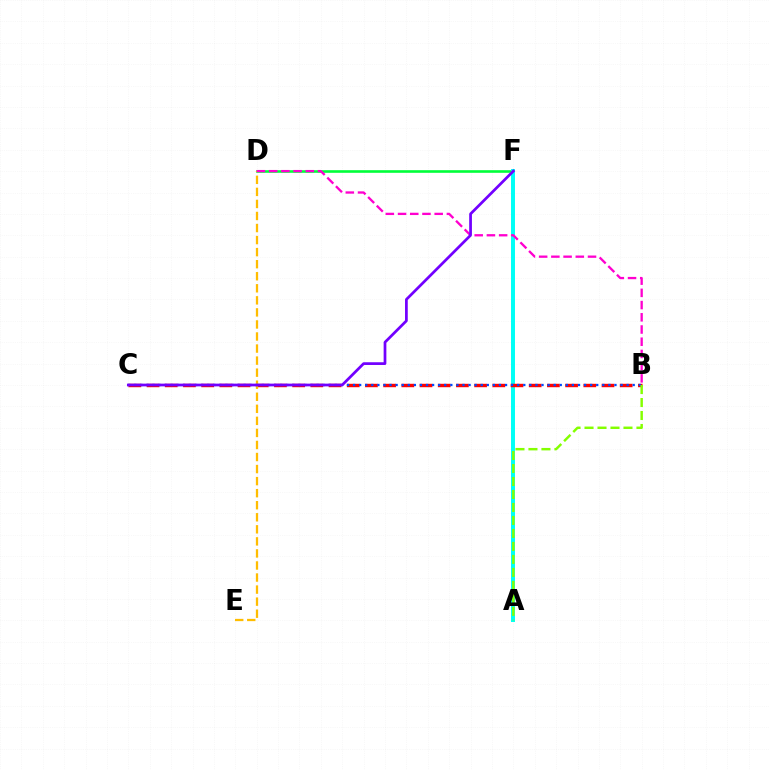{('D', 'F'): [{'color': '#00ff39', 'line_style': 'solid', 'thickness': 1.88}], ('A', 'F'): [{'color': '#00fff6', 'line_style': 'solid', 'thickness': 2.86}], ('B', 'C'): [{'color': '#ff0000', 'line_style': 'dashed', 'thickness': 2.47}, {'color': '#004bff', 'line_style': 'dotted', 'thickness': 1.65}], ('D', 'E'): [{'color': '#ffbd00', 'line_style': 'dashed', 'thickness': 1.64}], ('B', 'D'): [{'color': '#ff00cf', 'line_style': 'dashed', 'thickness': 1.66}], ('A', 'B'): [{'color': '#84ff00', 'line_style': 'dashed', 'thickness': 1.76}], ('C', 'F'): [{'color': '#7200ff', 'line_style': 'solid', 'thickness': 1.97}]}